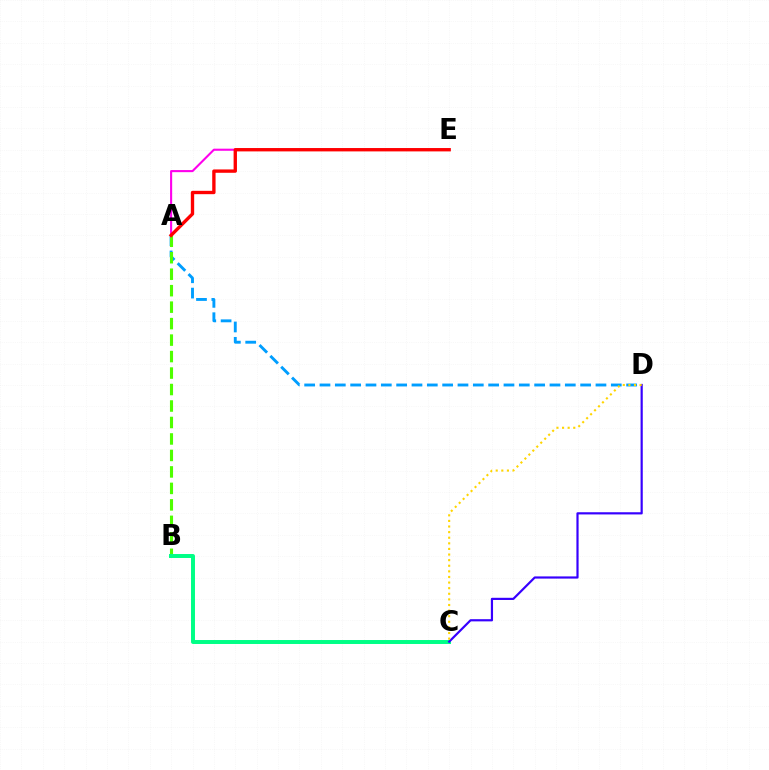{('A', 'E'): [{'color': '#ff00ed', 'line_style': 'solid', 'thickness': 1.51}, {'color': '#ff0000', 'line_style': 'solid', 'thickness': 2.41}], ('A', 'D'): [{'color': '#009eff', 'line_style': 'dashed', 'thickness': 2.08}], ('A', 'B'): [{'color': '#4fff00', 'line_style': 'dashed', 'thickness': 2.24}], ('B', 'C'): [{'color': '#00ff86', 'line_style': 'solid', 'thickness': 2.85}], ('C', 'D'): [{'color': '#3700ff', 'line_style': 'solid', 'thickness': 1.58}, {'color': '#ffd500', 'line_style': 'dotted', 'thickness': 1.52}]}